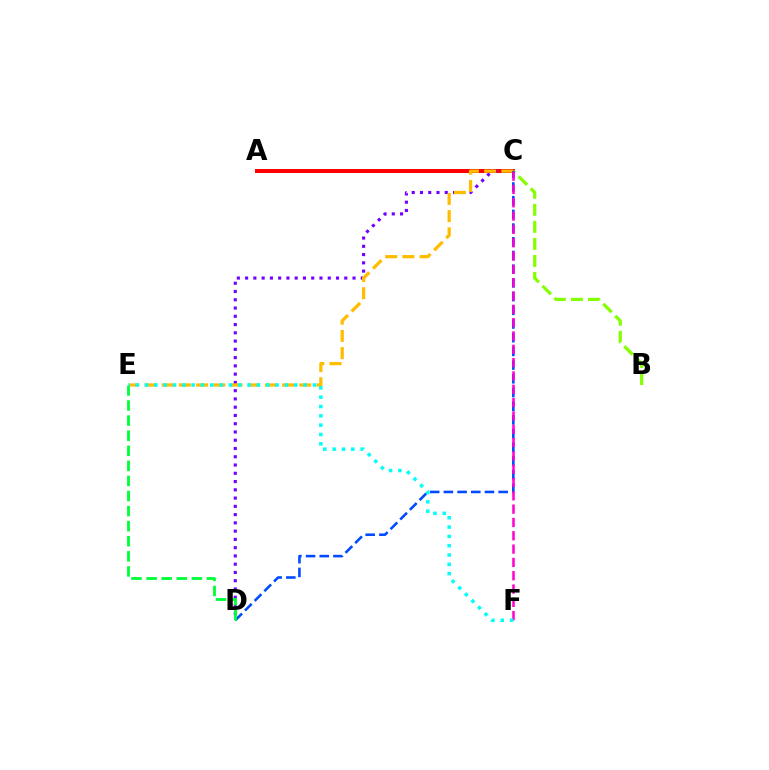{('A', 'C'): [{'color': '#ff0000', 'line_style': 'solid', 'thickness': 2.87}], ('C', 'D'): [{'color': '#7200ff', 'line_style': 'dotted', 'thickness': 2.25}, {'color': '#004bff', 'line_style': 'dashed', 'thickness': 1.86}], ('B', 'C'): [{'color': '#84ff00', 'line_style': 'dashed', 'thickness': 2.31}], ('C', 'E'): [{'color': '#ffbd00', 'line_style': 'dashed', 'thickness': 2.34}], ('D', 'E'): [{'color': '#00ff39', 'line_style': 'dashed', 'thickness': 2.05}], ('C', 'F'): [{'color': '#ff00cf', 'line_style': 'dashed', 'thickness': 1.81}], ('E', 'F'): [{'color': '#00fff6', 'line_style': 'dotted', 'thickness': 2.53}]}